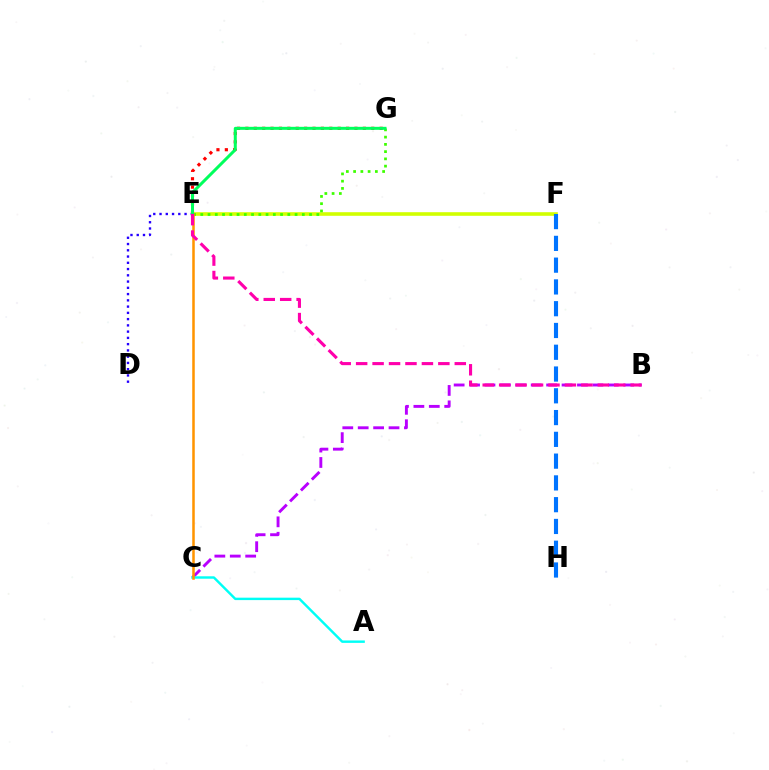{('B', 'C'): [{'color': '#b900ff', 'line_style': 'dashed', 'thickness': 2.09}], ('E', 'F'): [{'color': '#d1ff00', 'line_style': 'solid', 'thickness': 2.6}], ('A', 'C'): [{'color': '#00fff6', 'line_style': 'solid', 'thickness': 1.75}], ('E', 'G'): [{'color': '#3dff00', 'line_style': 'dotted', 'thickness': 1.97}, {'color': '#ff0000', 'line_style': 'dotted', 'thickness': 2.28}, {'color': '#00ff5c', 'line_style': 'solid', 'thickness': 2.17}], ('C', 'E'): [{'color': '#ff9400', 'line_style': 'solid', 'thickness': 1.82}], ('D', 'E'): [{'color': '#2500ff', 'line_style': 'dotted', 'thickness': 1.7}], ('F', 'H'): [{'color': '#0074ff', 'line_style': 'dashed', 'thickness': 2.96}], ('B', 'E'): [{'color': '#ff00ac', 'line_style': 'dashed', 'thickness': 2.23}]}